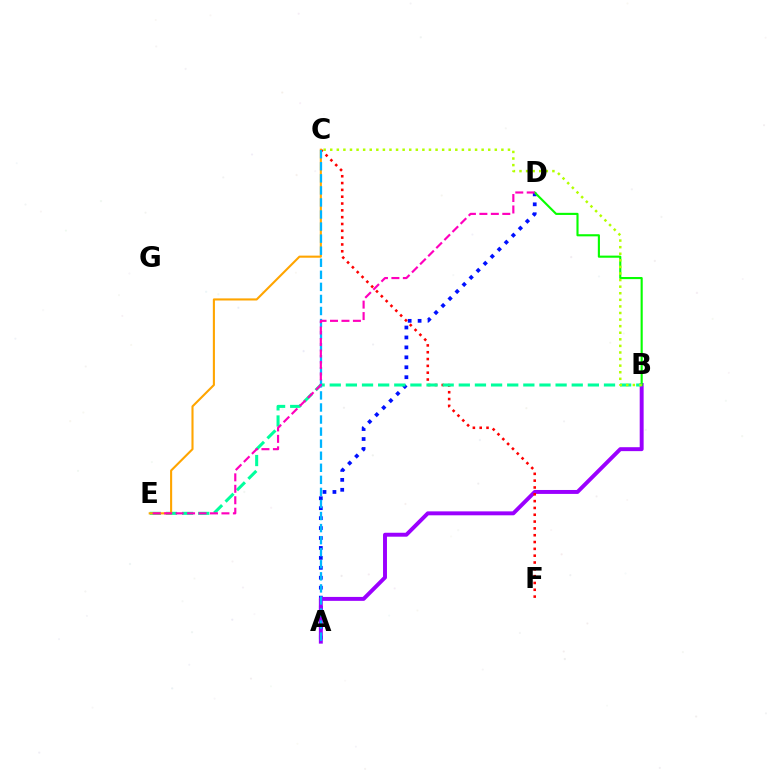{('A', 'D'): [{'color': '#0010ff', 'line_style': 'dotted', 'thickness': 2.7}], ('A', 'B'): [{'color': '#9b00ff', 'line_style': 'solid', 'thickness': 2.83}], ('C', 'F'): [{'color': '#ff0000', 'line_style': 'dotted', 'thickness': 1.85}], ('B', 'D'): [{'color': '#08ff00', 'line_style': 'solid', 'thickness': 1.53}], ('B', 'E'): [{'color': '#00ff9d', 'line_style': 'dashed', 'thickness': 2.19}], ('C', 'E'): [{'color': '#ffa500', 'line_style': 'solid', 'thickness': 1.51}], ('B', 'C'): [{'color': '#b3ff00', 'line_style': 'dotted', 'thickness': 1.79}], ('A', 'C'): [{'color': '#00b5ff', 'line_style': 'dashed', 'thickness': 1.64}], ('D', 'E'): [{'color': '#ff00bd', 'line_style': 'dashed', 'thickness': 1.56}]}